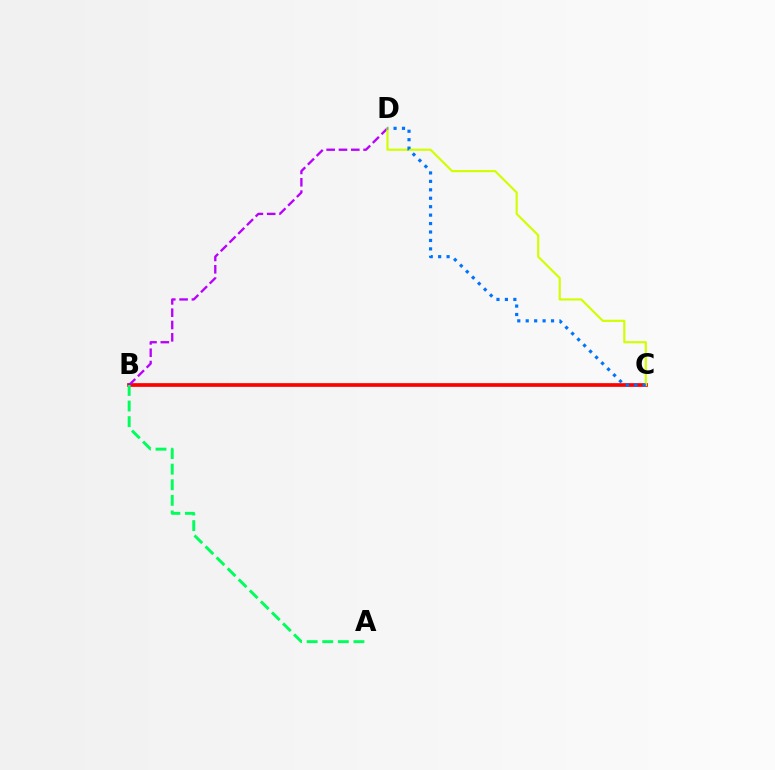{('B', 'C'): [{'color': '#ff0000', 'line_style': 'solid', 'thickness': 2.66}], ('B', 'D'): [{'color': '#b900ff', 'line_style': 'dashed', 'thickness': 1.67}], ('C', 'D'): [{'color': '#d1ff00', 'line_style': 'solid', 'thickness': 1.56}, {'color': '#0074ff', 'line_style': 'dotted', 'thickness': 2.29}], ('A', 'B'): [{'color': '#00ff5c', 'line_style': 'dashed', 'thickness': 2.12}]}